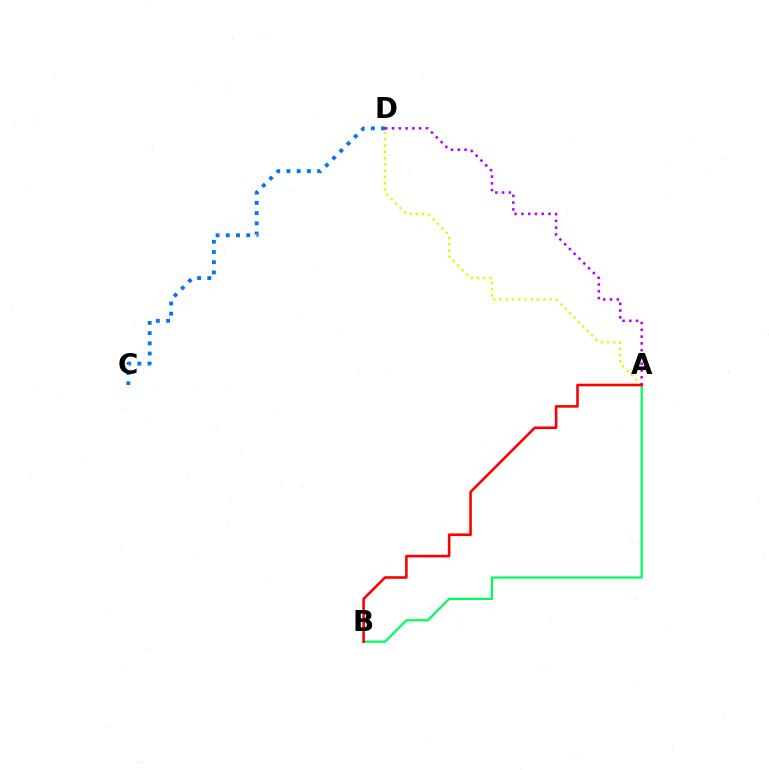{('A', 'D'): [{'color': '#d1ff00', 'line_style': 'dotted', 'thickness': 1.7}, {'color': '#b900ff', 'line_style': 'dotted', 'thickness': 1.84}], ('C', 'D'): [{'color': '#0074ff', 'line_style': 'dotted', 'thickness': 2.77}], ('A', 'B'): [{'color': '#00ff5c', 'line_style': 'solid', 'thickness': 1.63}, {'color': '#ff0000', 'line_style': 'solid', 'thickness': 1.88}]}